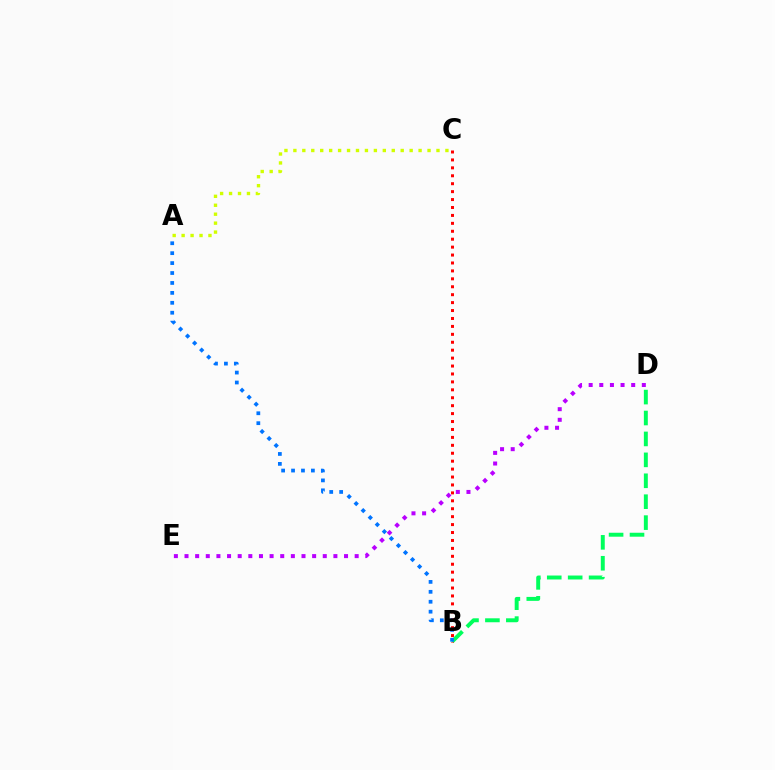{('B', 'D'): [{'color': '#00ff5c', 'line_style': 'dashed', 'thickness': 2.84}], ('B', 'C'): [{'color': '#ff0000', 'line_style': 'dotted', 'thickness': 2.15}], ('A', 'C'): [{'color': '#d1ff00', 'line_style': 'dotted', 'thickness': 2.43}], ('D', 'E'): [{'color': '#b900ff', 'line_style': 'dotted', 'thickness': 2.89}], ('A', 'B'): [{'color': '#0074ff', 'line_style': 'dotted', 'thickness': 2.7}]}